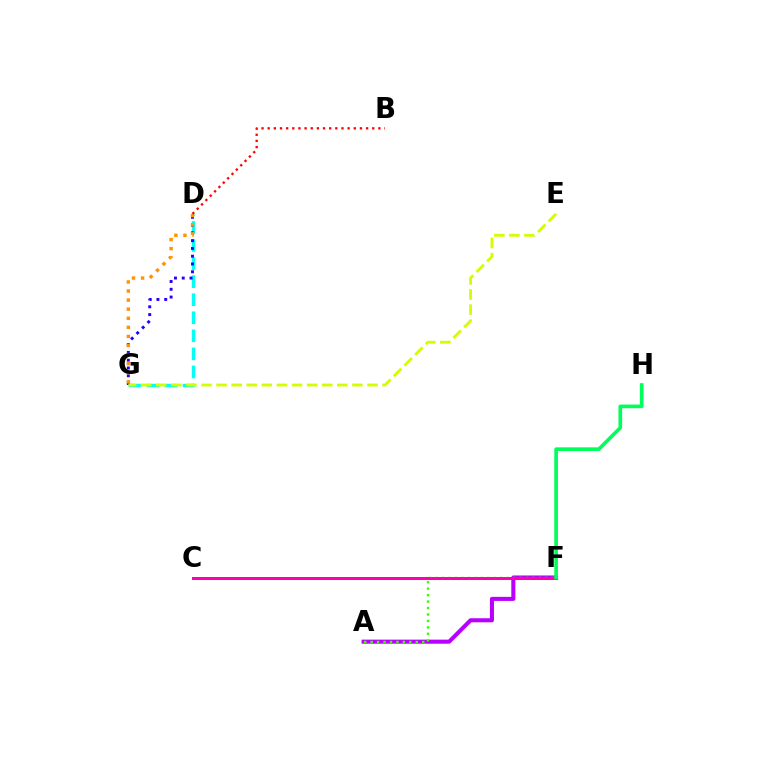{('A', 'F'): [{'color': '#b900ff', 'line_style': 'solid', 'thickness': 2.93}, {'color': '#3dff00', 'line_style': 'dotted', 'thickness': 1.75}], ('D', 'G'): [{'color': '#00fff6', 'line_style': 'dashed', 'thickness': 2.45}, {'color': '#2500ff', 'line_style': 'dotted', 'thickness': 2.11}, {'color': '#ff9400', 'line_style': 'dotted', 'thickness': 2.47}], ('C', 'F'): [{'color': '#0074ff', 'line_style': 'solid', 'thickness': 2.16}, {'color': '#ff00ac', 'line_style': 'solid', 'thickness': 2.0}], ('E', 'G'): [{'color': '#d1ff00', 'line_style': 'dashed', 'thickness': 2.05}], ('B', 'D'): [{'color': '#ff0000', 'line_style': 'dotted', 'thickness': 1.67}], ('F', 'H'): [{'color': '#00ff5c', 'line_style': 'solid', 'thickness': 2.64}]}